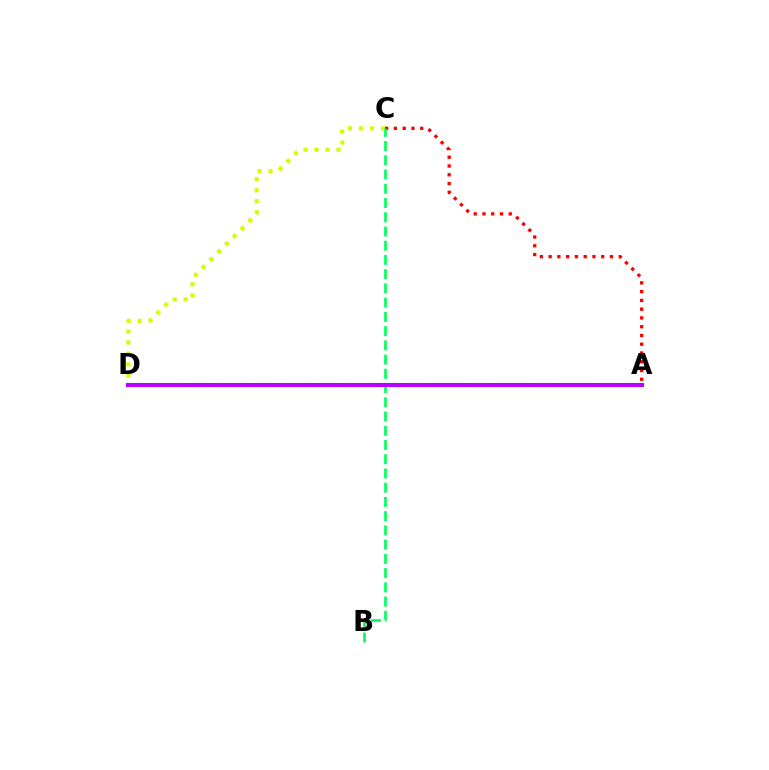{('C', 'D'): [{'color': '#d1ff00', 'line_style': 'dotted', 'thickness': 2.98}], ('A', 'C'): [{'color': '#ff0000', 'line_style': 'dotted', 'thickness': 2.38}], ('A', 'D'): [{'color': '#0074ff', 'line_style': 'dashed', 'thickness': 2.92}, {'color': '#b900ff', 'line_style': 'solid', 'thickness': 2.92}], ('B', 'C'): [{'color': '#00ff5c', 'line_style': 'dashed', 'thickness': 1.93}]}